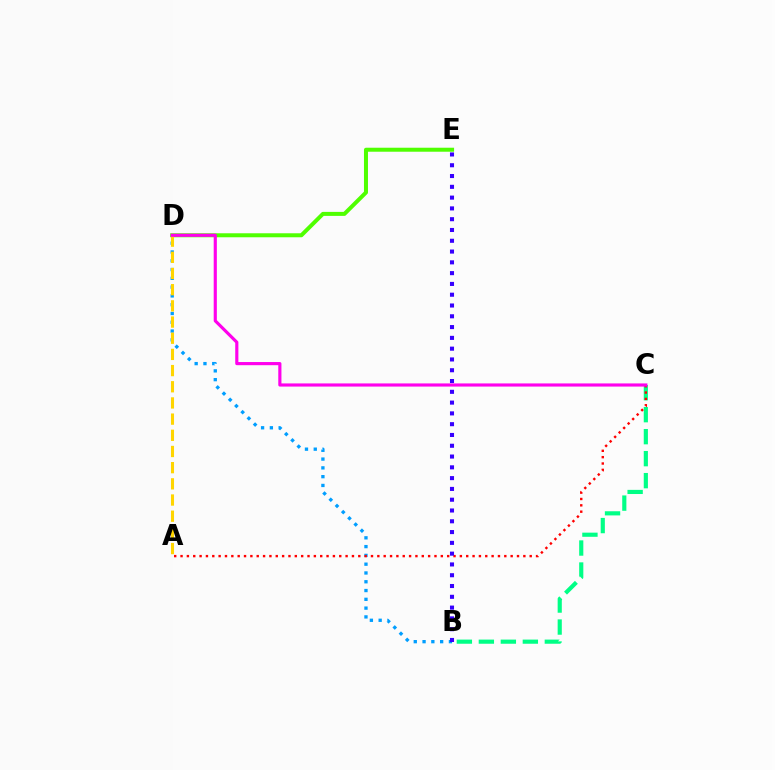{('B', 'C'): [{'color': '#00ff86', 'line_style': 'dashed', 'thickness': 2.99}], ('B', 'D'): [{'color': '#009eff', 'line_style': 'dotted', 'thickness': 2.39}], ('D', 'E'): [{'color': '#4fff00', 'line_style': 'solid', 'thickness': 2.88}], ('A', 'C'): [{'color': '#ff0000', 'line_style': 'dotted', 'thickness': 1.72}], ('A', 'D'): [{'color': '#ffd500', 'line_style': 'dashed', 'thickness': 2.2}], ('C', 'D'): [{'color': '#ff00ed', 'line_style': 'solid', 'thickness': 2.27}], ('B', 'E'): [{'color': '#3700ff', 'line_style': 'dotted', 'thickness': 2.93}]}